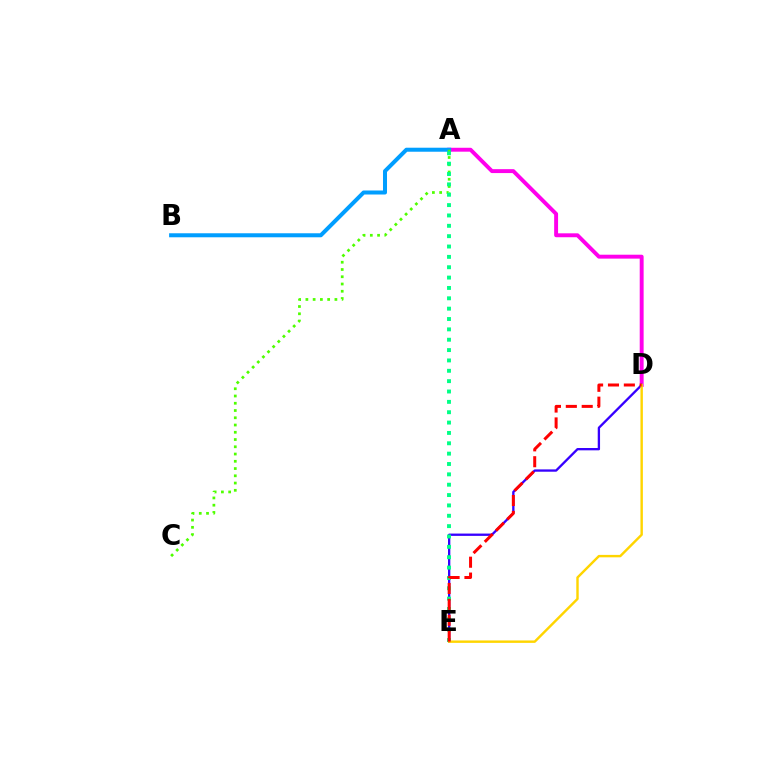{('A', 'D'): [{'color': '#ff00ed', 'line_style': 'solid', 'thickness': 2.82}], ('D', 'E'): [{'color': '#3700ff', 'line_style': 'solid', 'thickness': 1.67}, {'color': '#ffd500', 'line_style': 'solid', 'thickness': 1.75}, {'color': '#ff0000', 'line_style': 'dashed', 'thickness': 2.16}], ('A', 'B'): [{'color': '#009eff', 'line_style': 'solid', 'thickness': 2.89}], ('A', 'C'): [{'color': '#4fff00', 'line_style': 'dotted', 'thickness': 1.97}], ('A', 'E'): [{'color': '#00ff86', 'line_style': 'dotted', 'thickness': 2.81}]}